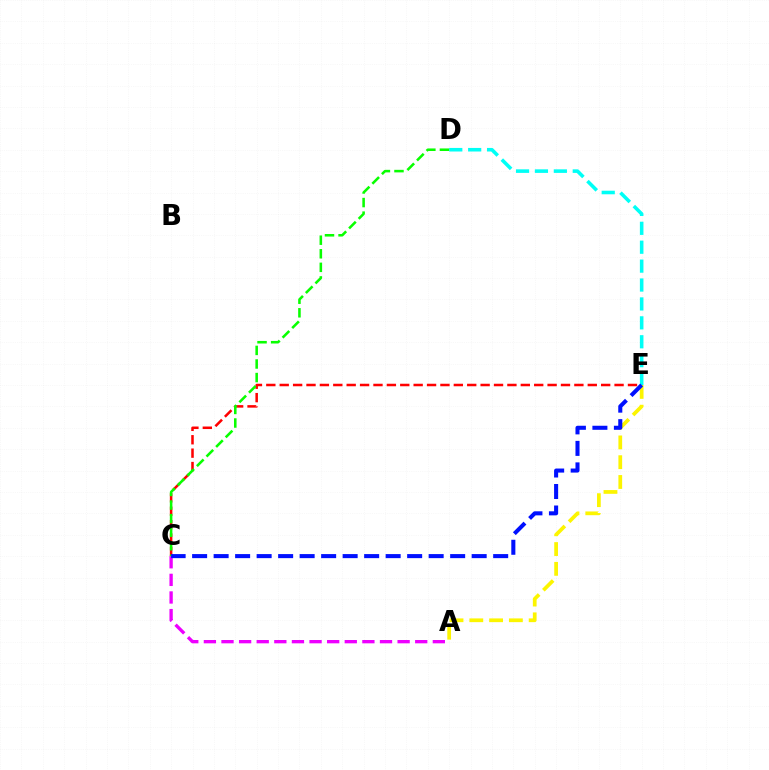{('A', 'C'): [{'color': '#ee00ff', 'line_style': 'dashed', 'thickness': 2.39}], ('C', 'E'): [{'color': '#ff0000', 'line_style': 'dashed', 'thickness': 1.82}, {'color': '#0010ff', 'line_style': 'dashed', 'thickness': 2.92}], ('D', 'E'): [{'color': '#00fff6', 'line_style': 'dashed', 'thickness': 2.57}], ('C', 'D'): [{'color': '#08ff00', 'line_style': 'dashed', 'thickness': 1.84}], ('A', 'E'): [{'color': '#fcf500', 'line_style': 'dashed', 'thickness': 2.69}]}